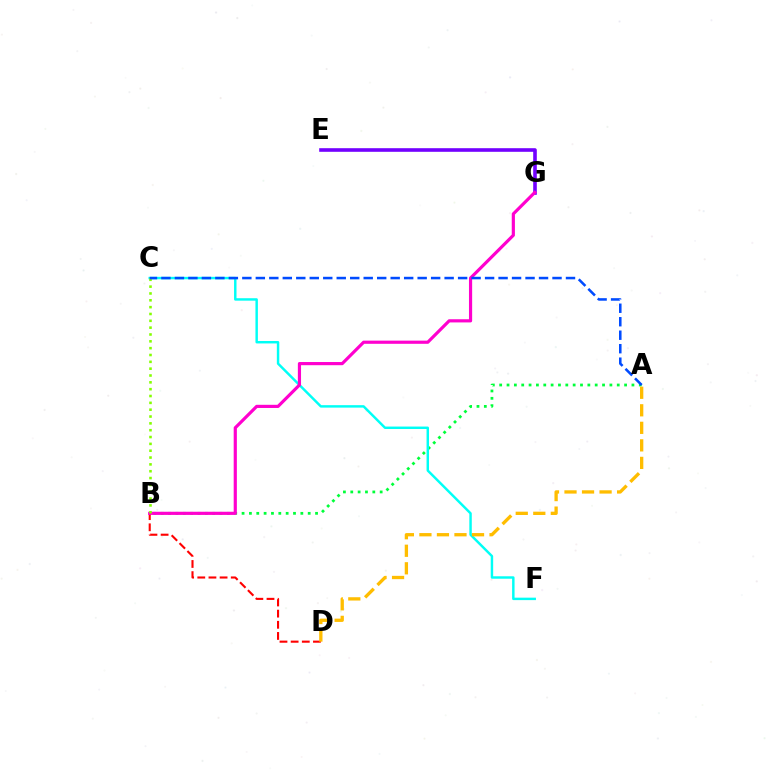{('B', 'D'): [{'color': '#ff0000', 'line_style': 'dashed', 'thickness': 1.52}], ('A', 'B'): [{'color': '#00ff39', 'line_style': 'dotted', 'thickness': 2.0}], ('E', 'G'): [{'color': '#7200ff', 'line_style': 'solid', 'thickness': 2.6}], ('C', 'F'): [{'color': '#00fff6', 'line_style': 'solid', 'thickness': 1.76}], ('B', 'G'): [{'color': '#ff00cf', 'line_style': 'solid', 'thickness': 2.29}], ('B', 'C'): [{'color': '#84ff00', 'line_style': 'dotted', 'thickness': 1.86}], ('A', 'C'): [{'color': '#004bff', 'line_style': 'dashed', 'thickness': 1.83}], ('A', 'D'): [{'color': '#ffbd00', 'line_style': 'dashed', 'thickness': 2.38}]}